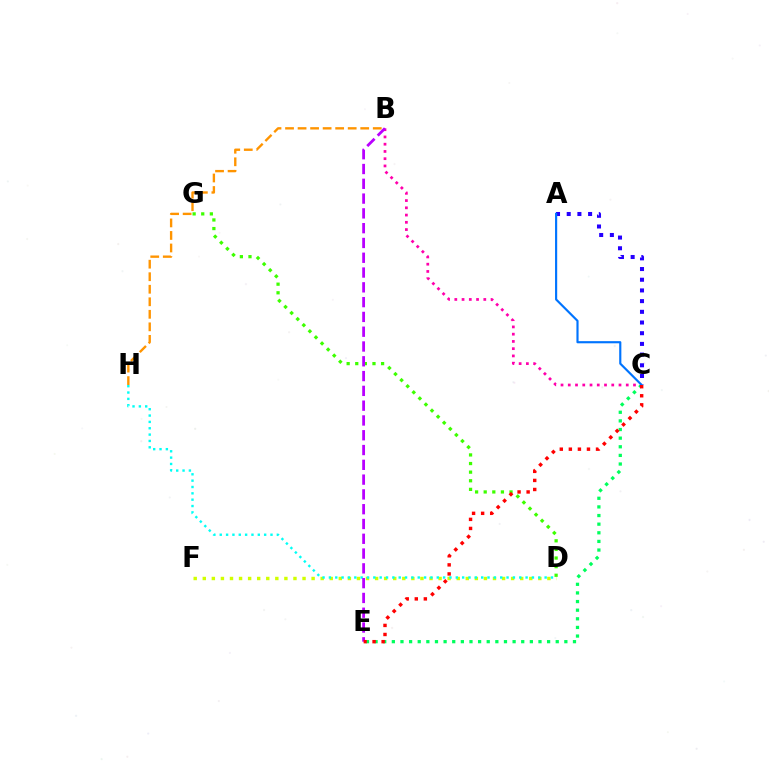{('B', 'H'): [{'color': '#ff9400', 'line_style': 'dashed', 'thickness': 1.7}], ('D', 'G'): [{'color': '#3dff00', 'line_style': 'dotted', 'thickness': 2.34}], ('D', 'F'): [{'color': '#d1ff00', 'line_style': 'dotted', 'thickness': 2.46}], ('D', 'H'): [{'color': '#00fff6', 'line_style': 'dotted', 'thickness': 1.72}], ('C', 'E'): [{'color': '#00ff5c', 'line_style': 'dotted', 'thickness': 2.34}, {'color': '#ff0000', 'line_style': 'dotted', 'thickness': 2.46}], ('B', 'C'): [{'color': '#ff00ac', 'line_style': 'dotted', 'thickness': 1.97}], ('A', 'C'): [{'color': '#2500ff', 'line_style': 'dotted', 'thickness': 2.91}, {'color': '#0074ff', 'line_style': 'solid', 'thickness': 1.55}], ('B', 'E'): [{'color': '#b900ff', 'line_style': 'dashed', 'thickness': 2.01}]}